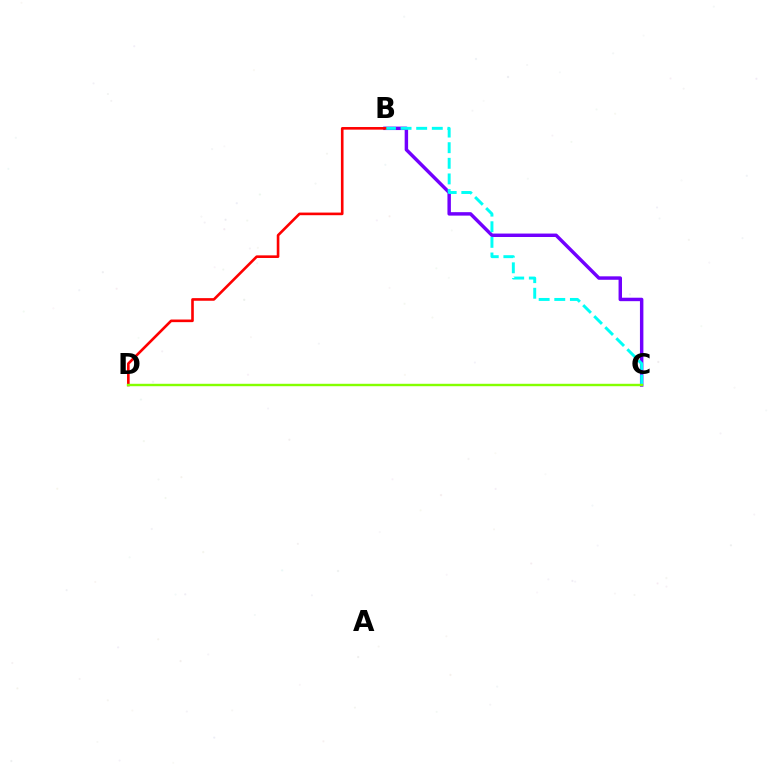{('B', 'C'): [{'color': '#7200ff', 'line_style': 'solid', 'thickness': 2.48}, {'color': '#00fff6', 'line_style': 'dashed', 'thickness': 2.12}], ('B', 'D'): [{'color': '#ff0000', 'line_style': 'solid', 'thickness': 1.89}], ('C', 'D'): [{'color': '#84ff00', 'line_style': 'solid', 'thickness': 1.74}]}